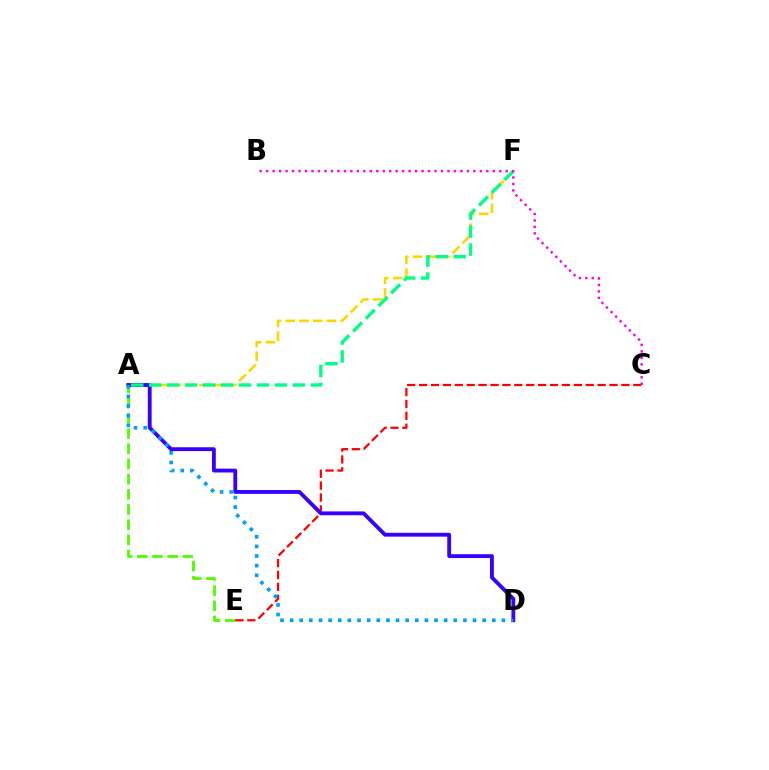{('A', 'E'): [{'color': '#4fff00', 'line_style': 'dashed', 'thickness': 2.06}], ('A', 'F'): [{'color': '#ffd500', 'line_style': 'dashed', 'thickness': 1.87}, {'color': '#00ff86', 'line_style': 'dashed', 'thickness': 2.44}], ('C', 'E'): [{'color': '#ff0000', 'line_style': 'dashed', 'thickness': 1.62}], ('A', 'D'): [{'color': '#3700ff', 'line_style': 'solid', 'thickness': 2.76}, {'color': '#009eff', 'line_style': 'dotted', 'thickness': 2.62}], ('B', 'C'): [{'color': '#ff00ed', 'line_style': 'dotted', 'thickness': 1.76}]}